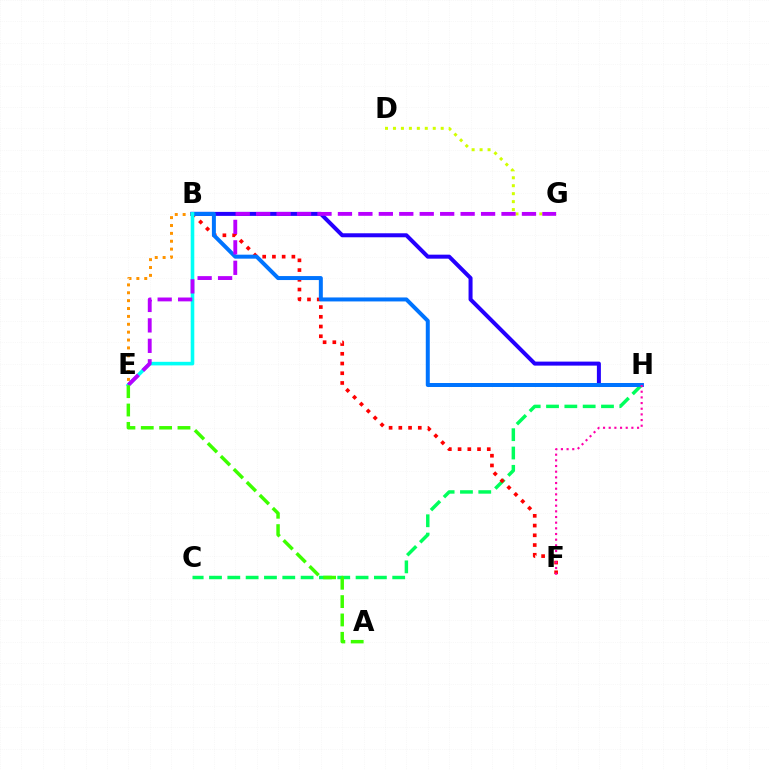{('B', 'H'): [{'color': '#2500ff', 'line_style': 'solid', 'thickness': 2.88}, {'color': '#0074ff', 'line_style': 'solid', 'thickness': 2.87}], ('B', 'E'): [{'color': '#ff9400', 'line_style': 'dotted', 'thickness': 2.14}, {'color': '#00fff6', 'line_style': 'solid', 'thickness': 2.59}], ('C', 'H'): [{'color': '#00ff5c', 'line_style': 'dashed', 'thickness': 2.49}], ('B', 'F'): [{'color': '#ff0000', 'line_style': 'dotted', 'thickness': 2.64}], ('F', 'H'): [{'color': '#ff00ac', 'line_style': 'dotted', 'thickness': 1.54}], ('D', 'G'): [{'color': '#d1ff00', 'line_style': 'dotted', 'thickness': 2.16}], ('E', 'G'): [{'color': '#b900ff', 'line_style': 'dashed', 'thickness': 2.78}], ('A', 'E'): [{'color': '#3dff00', 'line_style': 'dashed', 'thickness': 2.49}]}